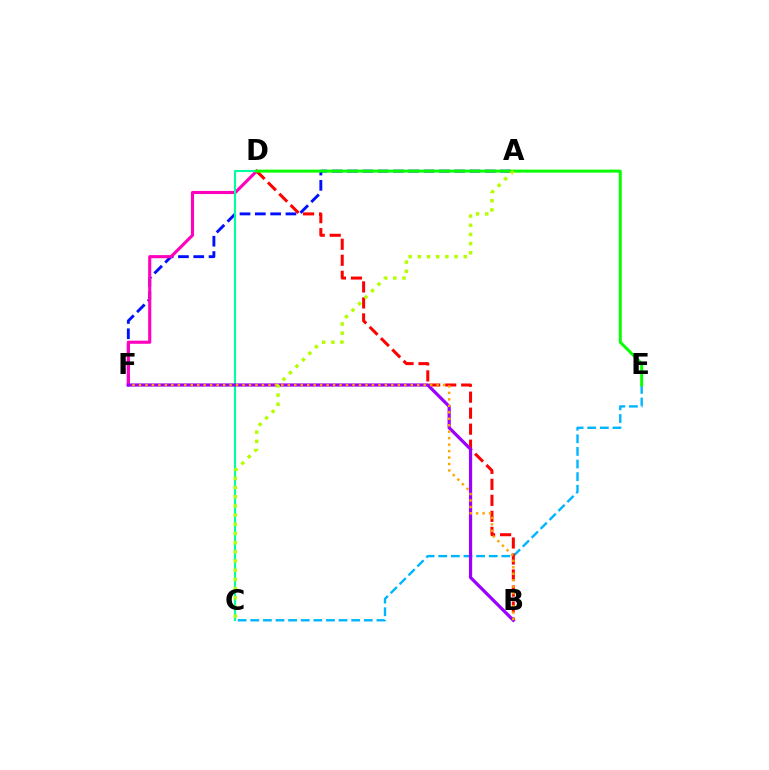{('A', 'F'): [{'color': '#0010ff', 'line_style': 'dashed', 'thickness': 2.08}], ('D', 'F'): [{'color': '#ff00bd', 'line_style': 'solid', 'thickness': 2.24}], ('C', 'E'): [{'color': '#00b5ff', 'line_style': 'dashed', 'thickness': 1.71}], ('C', 'D'): [{'color': '#00ff9d', 'line_style': 'solid', 'thickness': 1.51}], ('B', 'D'): [{'color': '#ff0000', 'line_style': 'dashed', 'thickness': 2.17}], ('B', 'F'): [{'color': '#9b00ff', 'line_style': 'solid', 'thickness': 2.31}, {'color': '#ffa500', 'line_style': 'dotted', 'thickness': 1.76}], ('D', 'E'): [{'color': '#08ff00', 'line_style': 'solid', 'thickness': 2.14}], ('A', 'C'): [{'color': '#b3ff00', 'line_style': 'dotted', 'thickness': 2.5}]}